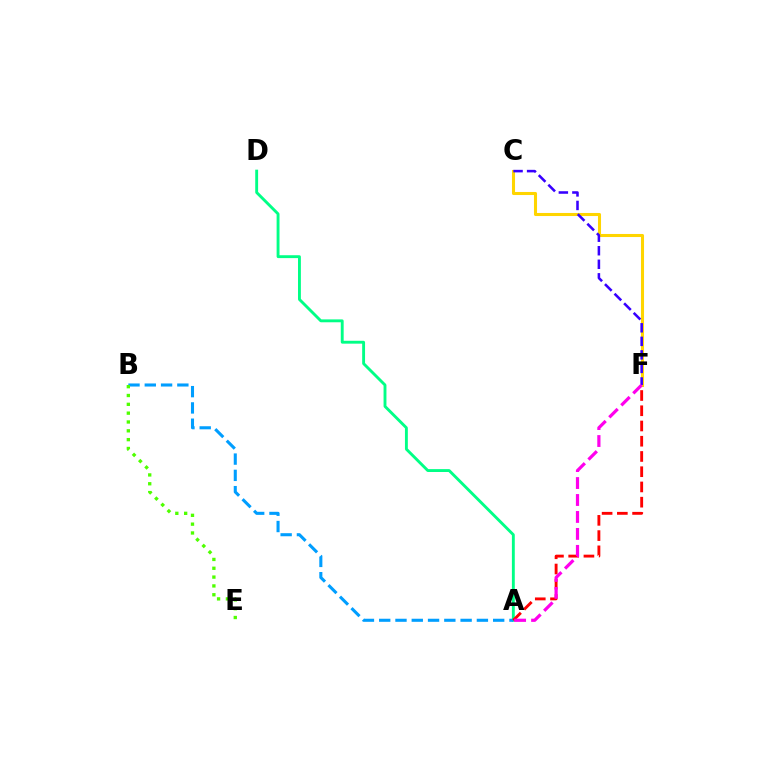{('A', 'D'): [{'color': '#00ff86', 'line_style': 'solid', 'thickness': 2.07}], ('A', 'B'): [{'color': '#009eff', 'line_style': 'dashed', 'thickness': 2.21}], ('A', 'F'): [{'color': '#ff0000', 'line_style': 'dashed', 'thickness': 2.07}, {'color': '#ff00ed', 'line_style': 'dashed', 'thickness': 2.3}], ('C', 'F'): [{'color': '#ffd500', 'line_style': 'solid', 'thickness': 2.2}, {'color': '#3700ff', 'line_style': 'dashed', 'thickness': 1.84}], ('B', 'E'): [{'color': '#4fff00', 'line_style': 'dotted', 'thickness': 2.4}]}